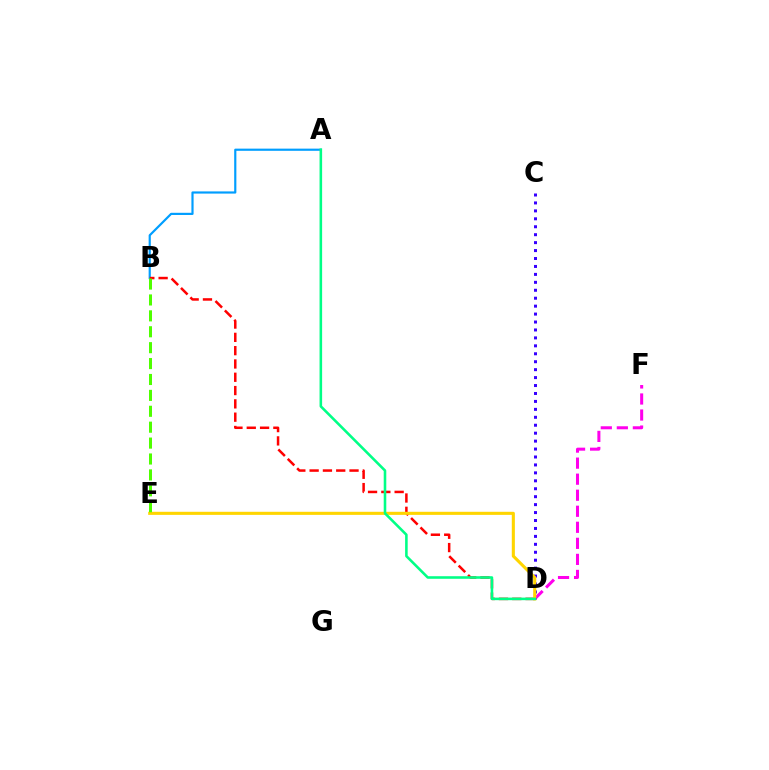{('D', 'F'): [{'color': '#ff00ed', 'line_style': 'dashed', 'thickness': 2.18}], ('A', 'B'): [{'color': '#009eff', 'line_style': 'solid', 'thickness': 1.57}], ('B', 'D'): [{'color': '#ff0000', 'line_style': 'dashed', 'thickness': 1.81}], ('C', 'D'): [{'color': '#3700ff', 'line_style': 'dotted', 'thickness': 2.16}], ('D', 'E'): [{'color': '#ffd500', 'line_style': 'solid', 'thickness': 2.22}], ('A', 'D'): [{'color': '#00ff86', 'line_style': 'solid', 'thickness': 1.86}], ('B', 'E'): [{'color': '#4fff00', 'line_style': 'dashed', 'thickness': 2.16}]}